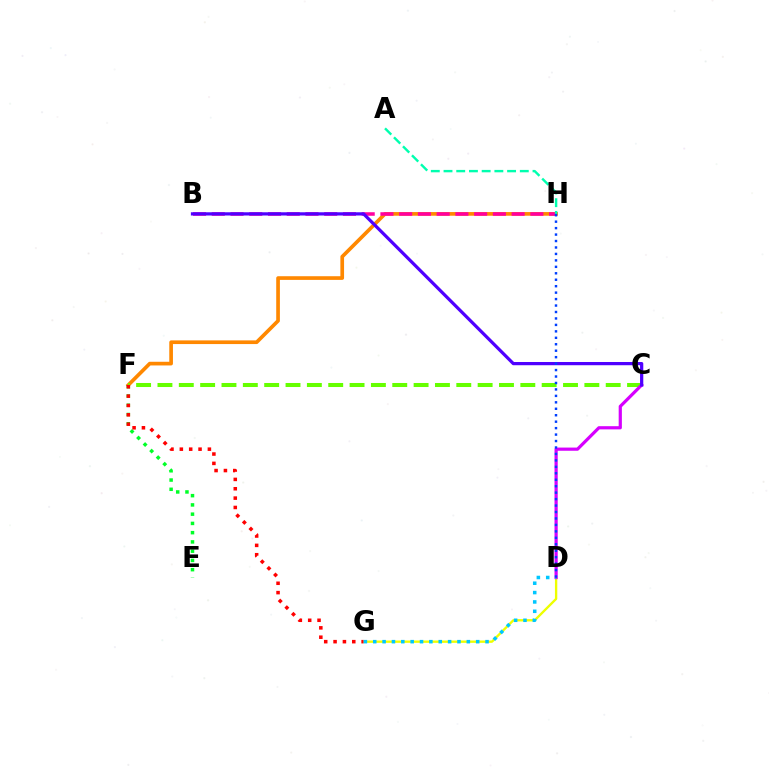{('F', 'H'): [{'color': '#ff8800', 'line_style': 'solid', 'thickness': 2.65}], ('C', 'F'): [{'color': '#66ff00', 'line_style': 'dashed', 'thickness': 2.9}], ('D', 'G'): [{'color': '#eeff00', 'line_style': 'solid', 'thickness': 1.69}, {'color': '#00c7ff', 'line_style': 'dotted', 'thickness': 2.54}], ('C', 'D'): [{'color': '#d600ff', 'line_style': 'solid', 'thickness': 2.3}], ('E', 'F'): [{'color': '#00ff27', 'line_style': 'dotted', 'thickness': 2.51}], ('F', 'G'): [{'color': '#ff0000', 'line_style': 'dotted', 'thickness': 2.54}], ('B', 'H'): [{'color': '#ff00a0', 'line_style': 'dashed', 'thickness': 2.55}], ('B', 'C'): [{'color': '#4f00ff', 'line_style': 'solid', 'thickness': 2.32}], ('A', 'H'): [{'color': '#00ffaf', 'line_style': 'dashed', 'thickness': 1.73}], ('D', 'H'): [{'color': '#003fff', 'line_style': 'dotted', 'thickness': 1.75}]}